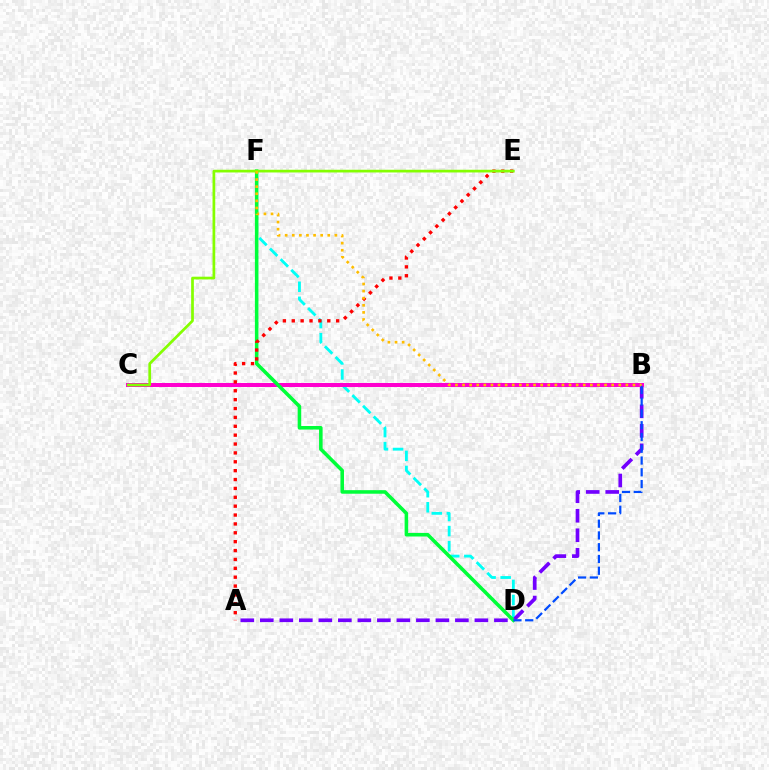{('D', 'F'): [{'color': '#00fff6', 'line_style': 'dashed', 'thickness': 2.05}, {'color': '#00ff39', 'line_style': 'solid', 'thickness': 2.56}], ('A', 'B'): [{'color': '#7200ff', 'line_style': 'dashed', 'thickness': 2.65}], ('B', 'C'): [{'color': '#ff00cf', 'line_style': 'solid', 'thickness': 2.87}], ('A', 'E'): [{'color': '#ff0000', 'line_style': 'dotted', 'thickness': 2.41}], ('C', 'E'): [{'color': '#84ff00', 'line_style': 'solid', 'thickness': 1.96}], ('B', 'F'): [{'color': '#ffbd00', 'line_style': 'dotted', 'thickness': 1.93}], ('B', 'D'): [{'color': '#004bff', 'line_style': 'dashed', 'thickness': 1.6}]}